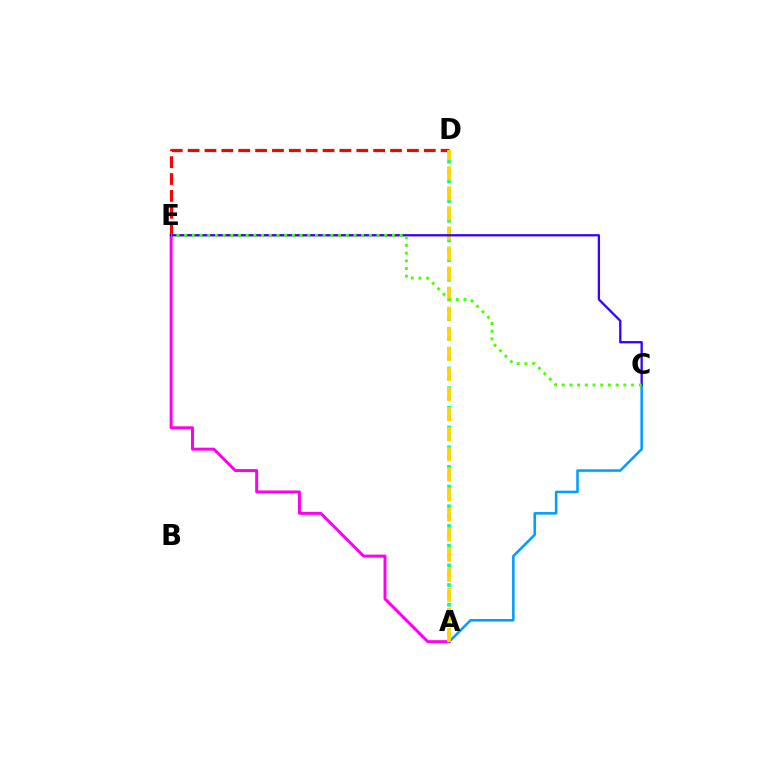{('A', 'E'): [{'color': '#ff00ed', 'line_style': 'solid', 'thickness': 2.14}], ('D', 'E'): [{'color': '#ff0000', 'line_style': 'dashed', 'thickness': 2.29}], ('A', 'C'): [{'color': '#009eff', 'line_style': 'solid', 'thickness': 1.82}], ('A', 'D'): [{'color': '#00ff86', 'line_style': 'dotted', 'thickness': 2.67}, {'color': '#ffd500', 'line_style': 'dashed', 'thickness': 2.73}], ('C', 'E'): [{'color': '#3700ff', 'line_style': 'solid', 'thickness': 1.65}, {'color': '#4fff00', 'line_style': 'dotted', 'thickness': 2.09}]}